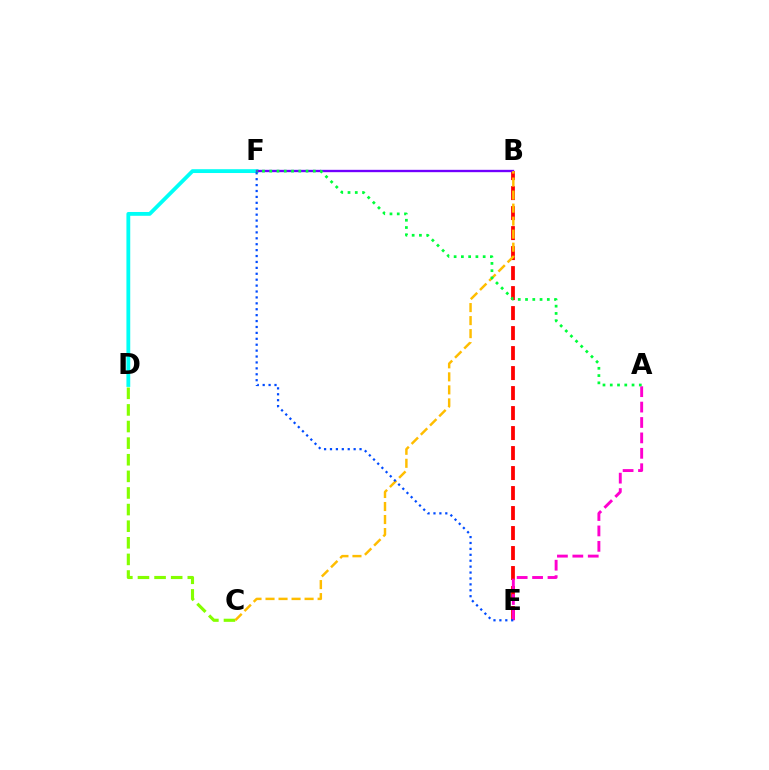{('D', 'F'): [{'color': '#00fff6', 'line_style': 'solid', 'thickness': 2.75}], ('C', 'D'): [{'color': '#84ff00', 'line_style': 'dashed', 'thickness': 2.26}], ('B', 'E'): [{'color': '#ff0000', 'line_style': 'dashed', 'thickness': 2.72}], ('B', 'F'): [{'color': '#7200ff', 'line_style': 'solid', 'thickness': 1.69}], ('B', 'C'): [{'color': '#ffbd00', 'line_style': 'dashed', 'thickness': 1.77}], ('A', 'E'): [{'color': '#ff00cf', 'line_style': 'dashed', 'thickness': 2.09}], ('E', 'F'): [{'color': '#004bff', 'line_style': 'dotted', 'thickness': 1.61}], ('A', 'F'): [{'color': '#00ff39', 'line_style': 'dotted', 'thickness': 1.97}]}